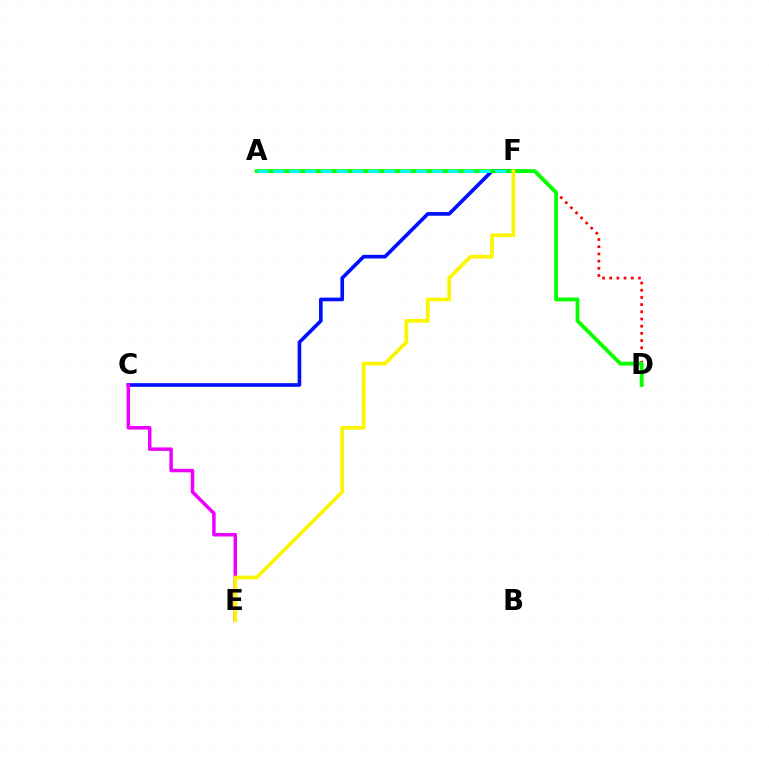{('D', 'F'): [{'color': '#ff0000', 'line_style': 'dotted', 'thickness': 1.95}], ('C', 'F'): [{'color': '#0010ff', 'line_style': 'solid', 'thickness': 2.63}], ('A', 'D'): [{'color': '#08ff00', 'line_style': 'solid', 'thickness': 2.76}], ('C', 'E'): [{'color': '#ee00ff', 'line_style': 'solid', 'thickness': 2.51}], ('A', 'F'): [{'color': '#00fff6', 'line_style': 'dashed', 'thickness': 2.15}], ('E', 'F'): [{'color': '#fcf500', 'line_style': 'solid', 'thickness': 2.65}]}